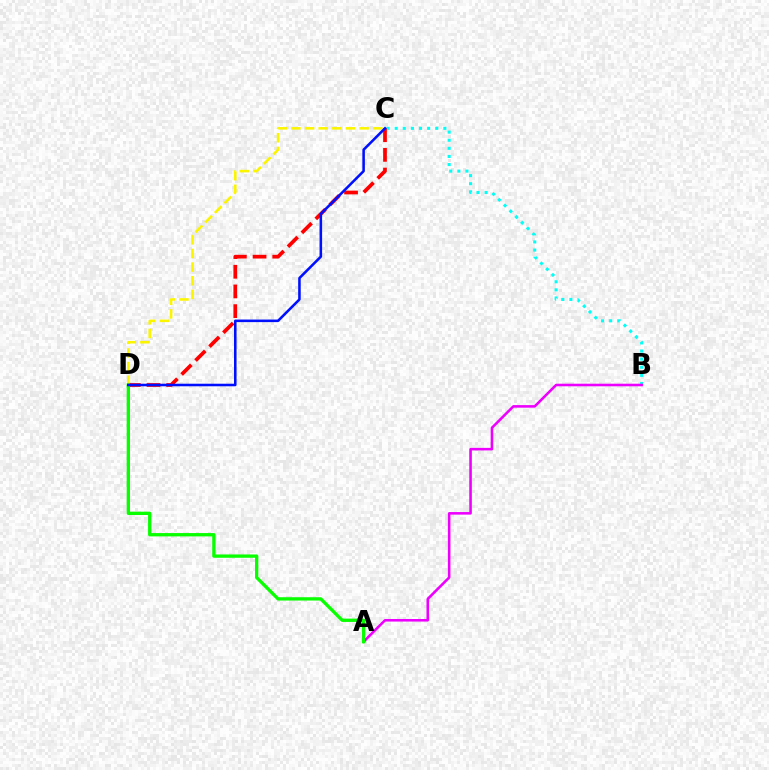{('B', 'C'): [{'color': '#00fff6', 'line_style': 'dotted', 'thickness': 2.2}], ('C', 'D'): [{'color': '#ff0000', 'line_style': 'dashed', 'thickness': 2.67}, {'color': '#fcf500', 'line_style': 'dashed', 'thickness': 1.85}, {'color': '#0010ff', 'line_style': 'solid', 'thickness': 1.84}], ('A', 'B'): [{'color': '#ee00ff', 'line_style': 'solid', 'thickness': 1.85}], ('A', 'D'): [{'color': '#08ff00', 'line_style': 'solid', 'thickness': 2.38}]}